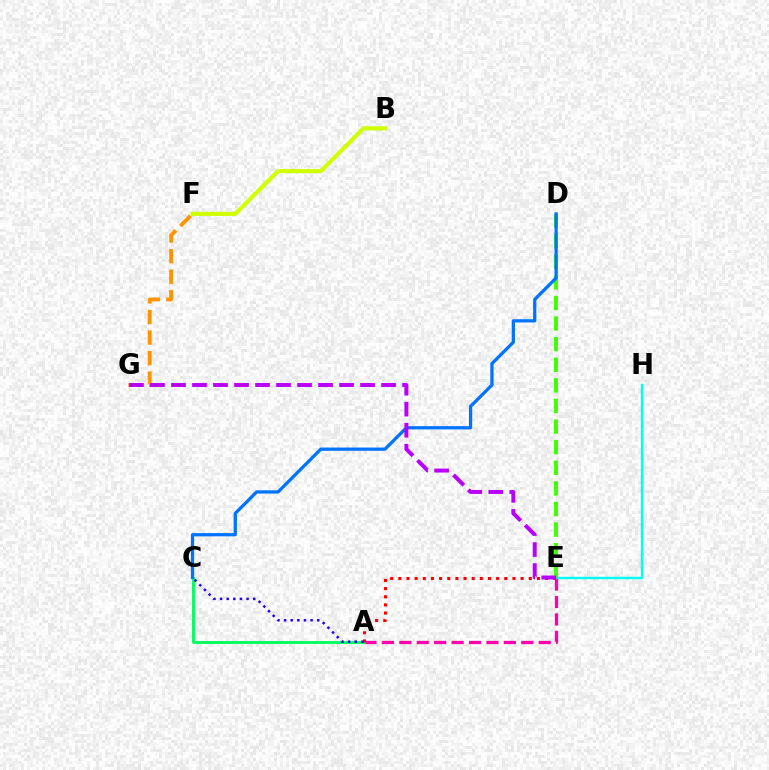{('F', 'G'): [{'color': '#ff9400', 'line_style': 'dashed', 'thickness': 2.79}], ('A', 'E'): [{'color': '#ff00ac', 'line_style': 'dashed', 'thickness': 2.37}, {'color': '#ff0000', 'line_style': 'dotted', 'thickness': 2.21}], ('E', 'H'): [{'color': '#00fff6', 'line_style': 'solid', 'thickness': 1.73}], ('A', 'C'): [{'color': '#00ff5c', 'line_style': 'solid', 'thickness': 2.08}, {'color': '#2500ff', 'line_style': 'dotted', 'thickness': 1.8}], ('D', 'E'): [{'color': '#3dff00', 'line_style': 'dashed', 'thickness': 2.8}], ('C', 'D'): [{'color': '#0074ff', 'line_style': 'solid', 'thickness': 2.35}], ('B', 'F'): [{'color': '#d1ff00', 'line_style': 'solid', 'thickness': 2.95}], ('E', 'G'): [{'color': '#b900ff', 'line_style': 'dashed', 'thickness': 2.85}]}